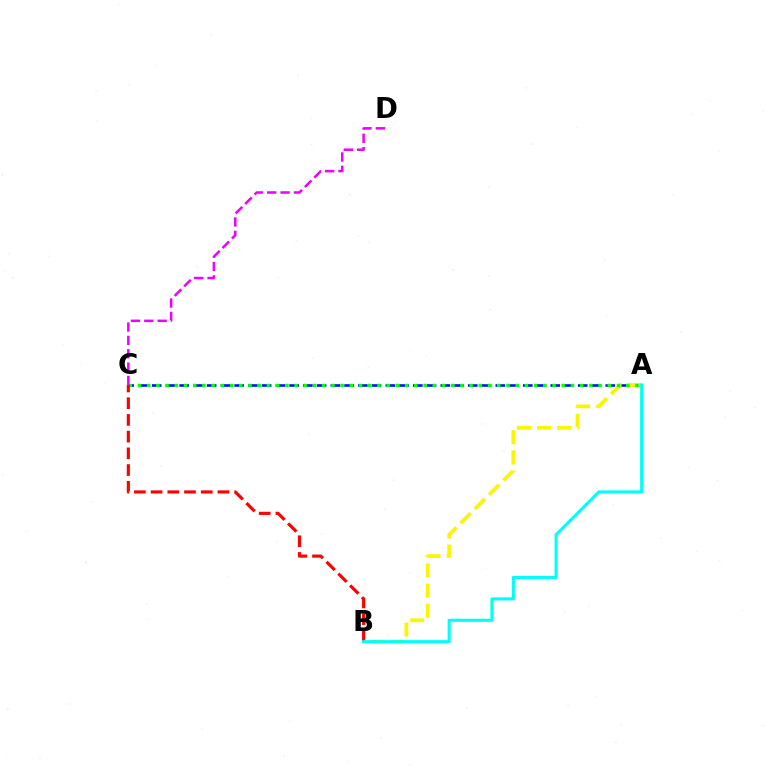{('A', 'C'): [{'color': '#0010ff', 'line_style': 'dashed', 'thickness': 1.87}, {'color': '#08ff00', 'line_style': 'dotted', 'thickness': 2.5}], ('A', 'B'): [{'color': '#fcf500', 'line_style': 'dashed', 'thickness': 2.74}, {'color': '#00fff6', 'line_style': 'solid', 'thickness': 2.22}], ('C', 'D'): [{'color': '#ee00ff', 'line_style': 'dashed', 'thickness': 1.81}], ('B', 'C'): [{'color': '#ff0000', 'line_style': 'dashed', 'thickness': 2.27}]}